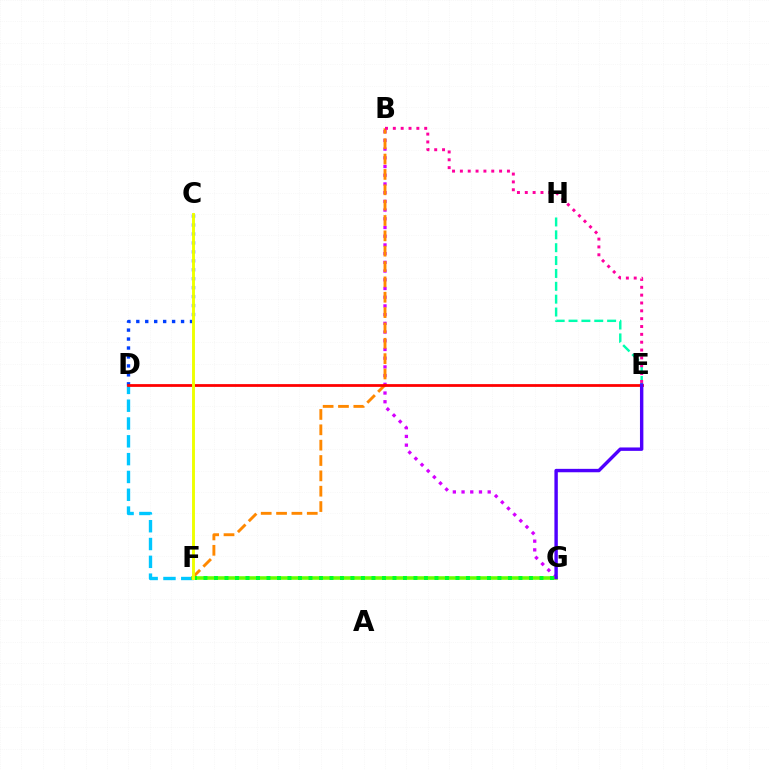{('D', 'F'): [{'color': '#00c7ff', 'line_style': 'dashed', 'thickness': 2.42}], ('B', 'G'): [{'color': '#d600ff', 'line_style': 'dotted', 'thickness': 2.37}], ('B', 'F'): [{'color': '#ff8800', 'line_style': 'dashed', 'thickness': 2.09}], ('C', 'D'): [{'color': '#003fff', 'line_style': 'dotted', 'thickness': 2.43}], ('F', 'G'): [{'color': '#66ff00', 'line_style': 'solid', 'thickness': 2.57}, {'color': '#00ff27', 'line_style': 'dotted', 'thickness': 2.85}], ('E', 'H'): [{'color': '#00ffaf', 'line_style': 'dashed', 'thickness': 1.75}], ('B', 'E'): [{'color': '#ff00a0', 'line_style': 'dotted', 'thickness': 2.13}], ('D', 'E'): [{'color': '#ff0000', 'line_style': 'solid', 'thickness': 1.99}], ('C', 'F'): [{'color': '#eeff00', 'line_style': 'solid', 'thickness': 2.1}], ('E', 'G'): [{'color': '#4f00ff', 'line_style': 'solid', 'thickness': 2.46}]}